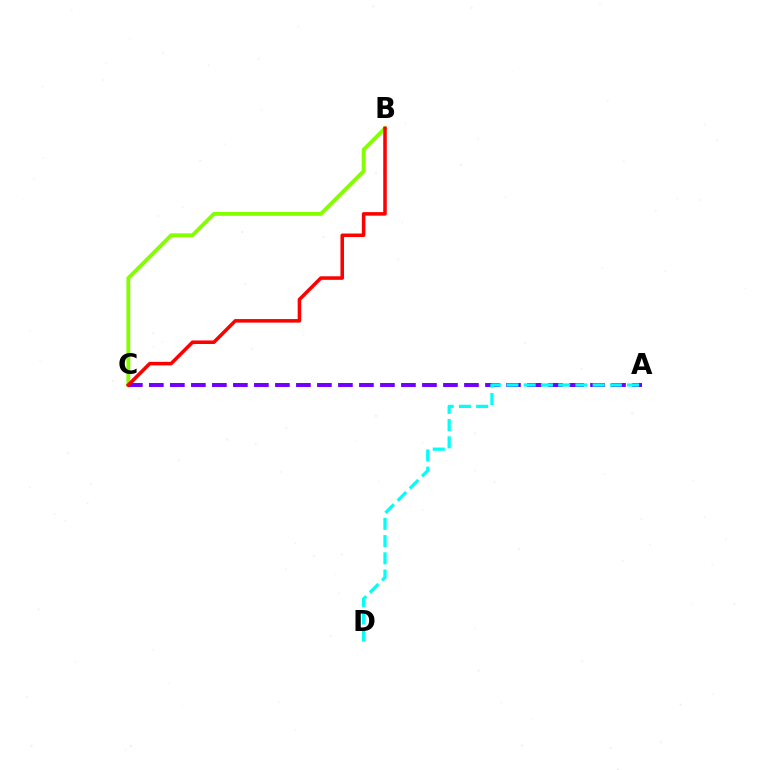{('B', 'C'): [{'color': '#84ff00', 'line_style': 'solid', 'thickness': 2.77}, {'color': '#ff0000', 'line_style': 'solid', 'thickness': 2.55}], ('A', 'C'): [{'color': '#7200ff', 'line_style': 'dashed', 'thickness': 2.85}], ('A', 'D'): [{'color': '#00fff6', 'line_style': 'dashed', 'thickness': 2.34}]}